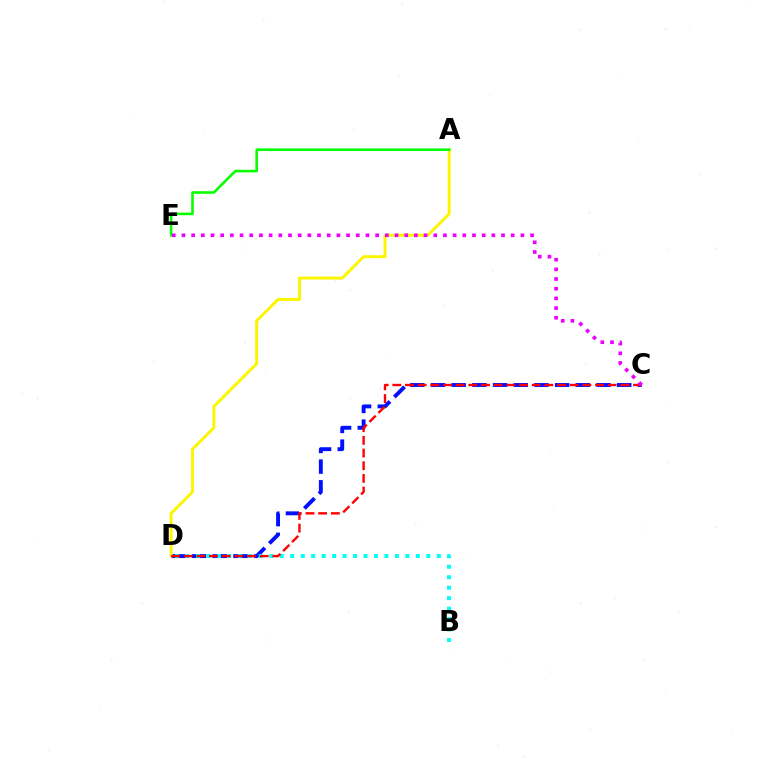{('C', 'D'): [{'color': '#0010ff', 'line_style': 'dashed', 'thickness': 2.81}, {'color': '#ff0000', 'line_style': 'dashed', 'thickness': 1.72}], ('A', 'D'): [{'color': '#fcf500', 'line_style': 'solid', 'thickness': 2.12}], ('B', 'D'): [{'color': '#00fff6', 'line_style': 'dotted', 'thickness': 2.84}], ('A', 'E'): [{'color': '#08ff00', 'line_style': 'solid', 'thickness': 1.87}], ('C', 'E'): [{'color': '#ee00ff', 'line_style': 'dotted', 'thickness': 2.63}]}